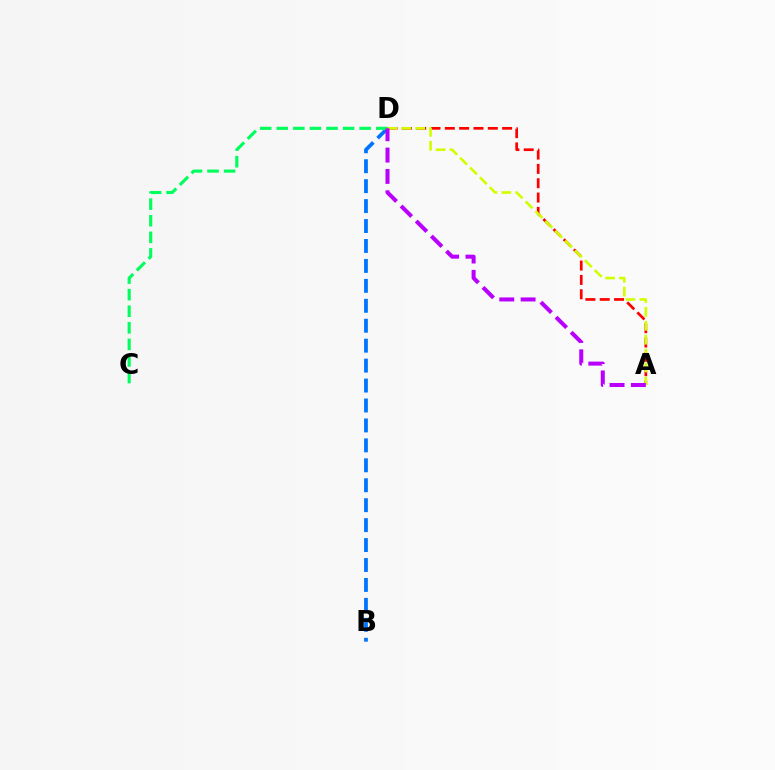{('B', 'D'): [{'color': '#0074ff', 'line_style': 'dashed', 'thickness': 2.71}], ('C', 'D'): [{'color': '#00ff5c', 'line_style': 'dashed', 'thickness': 2.25}], ('A', 'D'): [{'color': '#ff0000', 'line_style': 'dashed', 'thickness': 1.95}, {'color': '#d1ff00', 'line_style': 'dashed', 'thickness': 1.89}, {'color': '#b900ff', 'line_style': 'dashed', 'thickness': 2.9}]}